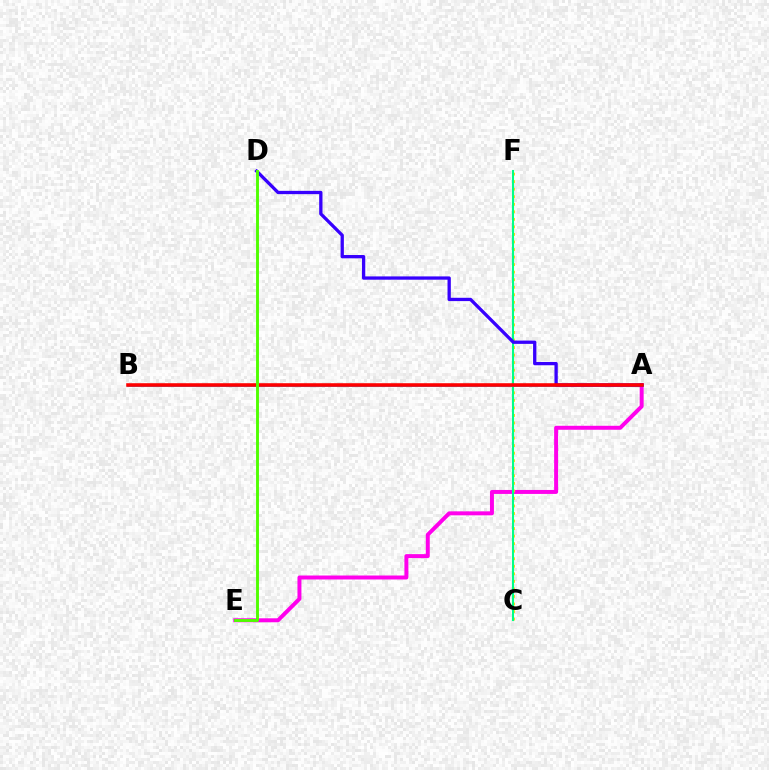{('A', 'E'): [{'color': '#ff00ed', 'line_style': 'solid', 'thickness': 2.86}], ('C', 'F'): [{'color': '#ffd500', 'line_style': 'dotted', 'thickness': 2.05}, {'color': '#00ff86', 'line_style': 'solid', 'thickness': 1.5}], ('A', 'B'): [{'color': '#009eff', 'line_style': 'solid', 'thickness': 1.86}, {'color': '#ff0000', 'line_style': 'solid', 'thickness': 2.57}], ('A', 'D'): [{'color': '#3700ff', 'line_style': 'solid', 'thickness': 2.37}], ('D', 'E'): [{'color': '#4fff00', 'line_style': 'solid', 'thickness': 2.09}]}